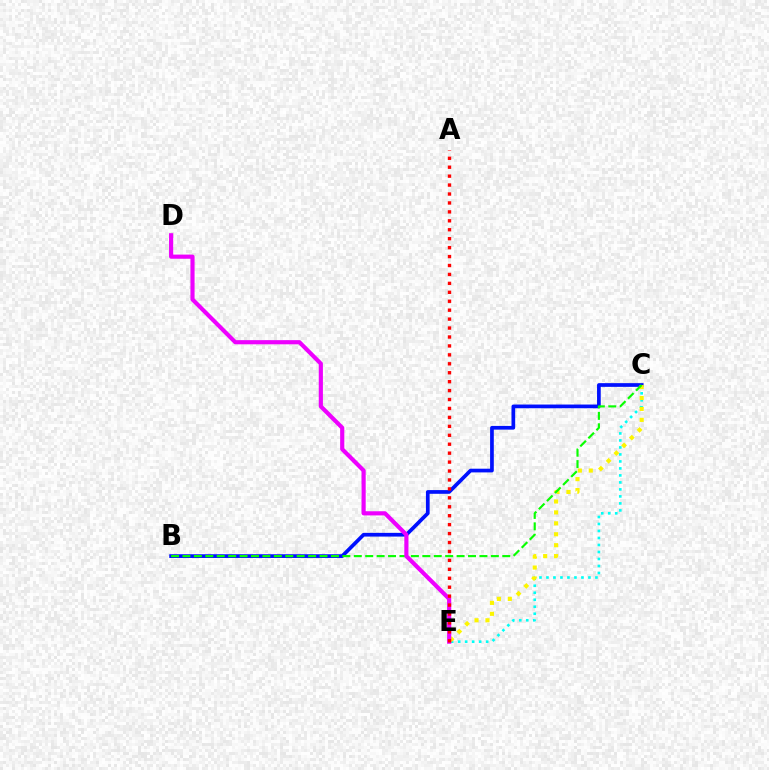{('B', 'C'): [{'color': '#0010ff', 'line_style': 'solid', 'thickness': 2.66}, {'color': '#08ff00', 'line_style': 'dashed', 'thickness': 1.55}], ('C', 'E'): [{'color': '#00fff6', 'line_style': 'dotted', 'thickness': 1.9}, {'color': '#fcf500', 'line_style': 'dotted', 'thickness': 2.97}], ('D', 'E'): [{'color': '#ee00ff', 'line_style': 'solid', 'thickness': 2.99}], ('A', 'E'): [{'color': '#ff0000', 'line_style': 'dotted', 'thickness': 2.43}]}